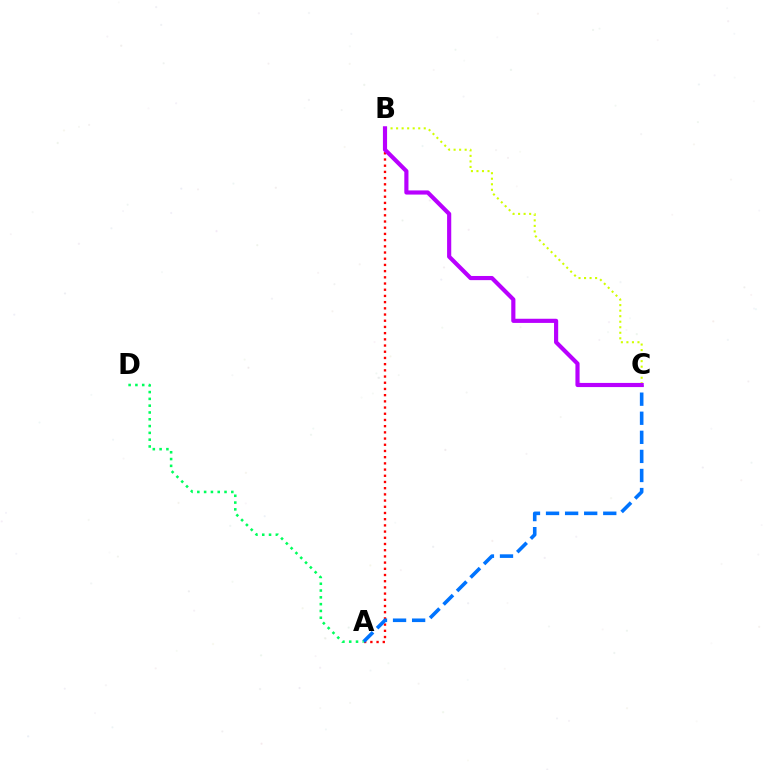{('A', 'B'): [{'color': '#ff0000', 'line_style': 'dotted', 'thickness': 1.68}], ('A', 'C'): [{'color': '#0074ff', 'line_style': 'dashed', 'thickness': 2.59}], ('B', 'C'): [{'color': '#d1ff00', 'line_style': 'dotted', 'thickness': 1.5}, {'color': '#b900ff', 'line_style': 'solid', 'thickness': 2.99}], ('A', 'D'): [{'color': '#00ff5c', 'line_style': 'dotted', 'thickness': 1.85}]}